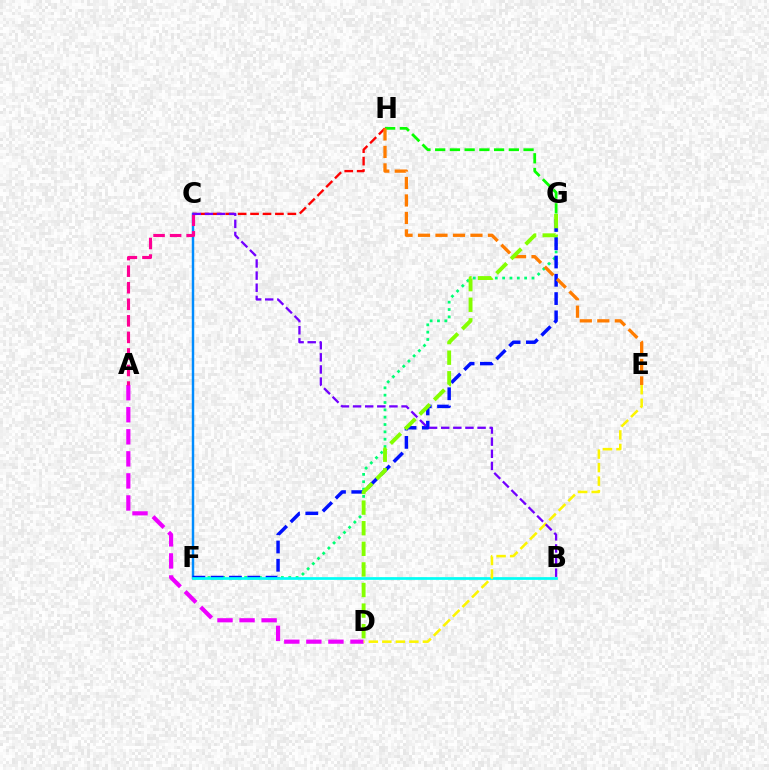{('F', 'G'): [{'color': '#00ff74', 'line_style': 'dotted', 'thickness': 1.99}, {'color': '#0010ff', 'line_style': 'dashed', 'thickness': 2.48}], ('C', 'H'): [{'color': '#ff0000', 'line_style': 'dashed', 'thickness': 1.69}], ('C', 'F'): [{'color': '#008cff', 'line_style': 'solid', 'thickness': 1.76}], ('G', 'H'): [{'color': '#08ff00', 'line_style': 'dashed', 'thickness': 2.0}], ('E', 'H'): [{'color': '#ff7c00', 'line_style': 'dashed', 'thickness': 2.37}], ('D', 'G'): [{'color': '#84ff00', 'line_style': 'dashed', 'thickness': 2.8}], ('A', 'D'): [{'color': '#ee00ff', 'line_style': 'dashed', 'thickness': 3.0}], ('B', 'F'): [{'color': '#00fff6', 'line_style': 'solid', 'thickness': 1.95}], ('A', 'C'): [{'color': '#ff0094', 'line_style': 'dashed', 'thickness': 2.25}], ('D', 'E'): [{'color': '#fcf500', 'line_style': 'dashed', 'thickness': 1.84}], ('B', 'C'): [{'color': '#7200ff', 'line_style': 'dashed', 'thickness': 1.65}]}